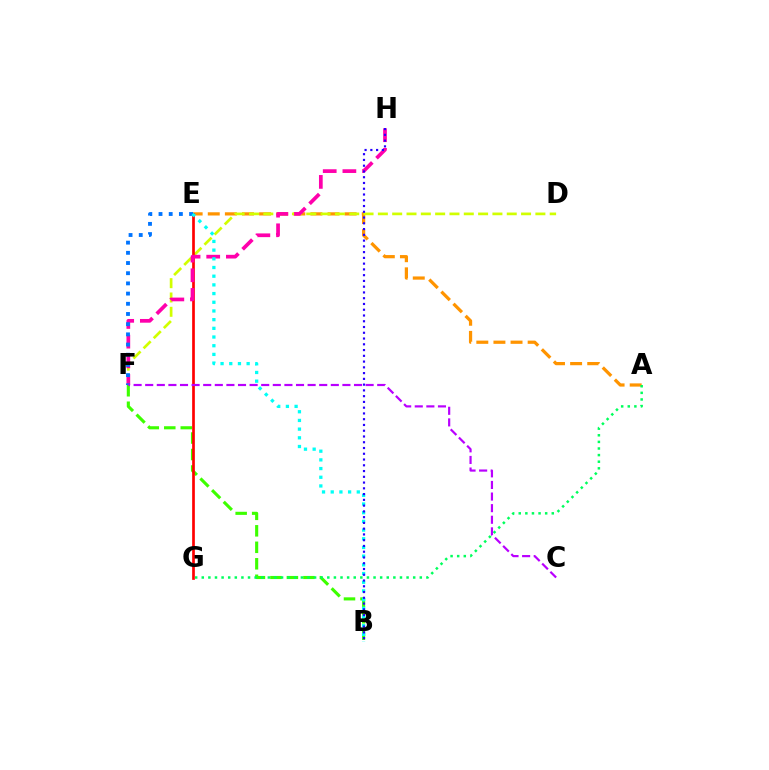{('A', 'E'): [{'color': '#ff9400', 'line_style': 'dashed', 'thickness': 2.32}], ('D', 'F'): [{'color': '#d1ff00', 'line_style': 'dashed', 'thickness': 1.95}], ('B', 'F'): [{'color': '#3dff00', 'line_style': 'dashed', 'thickness': 2.24}], ('E', 'G'): [{'color': '#ff0000', 'line_style': 'solid', 'thickness': 1.94}], ('F', 'H'): [{'color': '#ff00ac', 'line_style': 'dashed', 'thickness': 2.67}], ('E', 'F'): [{'color': '#0074ff', 'line_style': 'dotted', 'thickness': 2.77}], ('B', 'E'): [{'color': '#00fff6', 'line_style': 'dotted', 'thickness': 2.36}], ('B', 'H'): [{'color': '#2500ff', 'line_style': 'dotted', 'thickness': 1.57}], ('A', 'G'): [{'color': '#00ff5c', 'line_style': 'dotted', 'thickness': 1.8}], ('C', 'F'): [{'color': '#b900ff', 'line_style': 'dashed', 'thickness': 1.58}]}